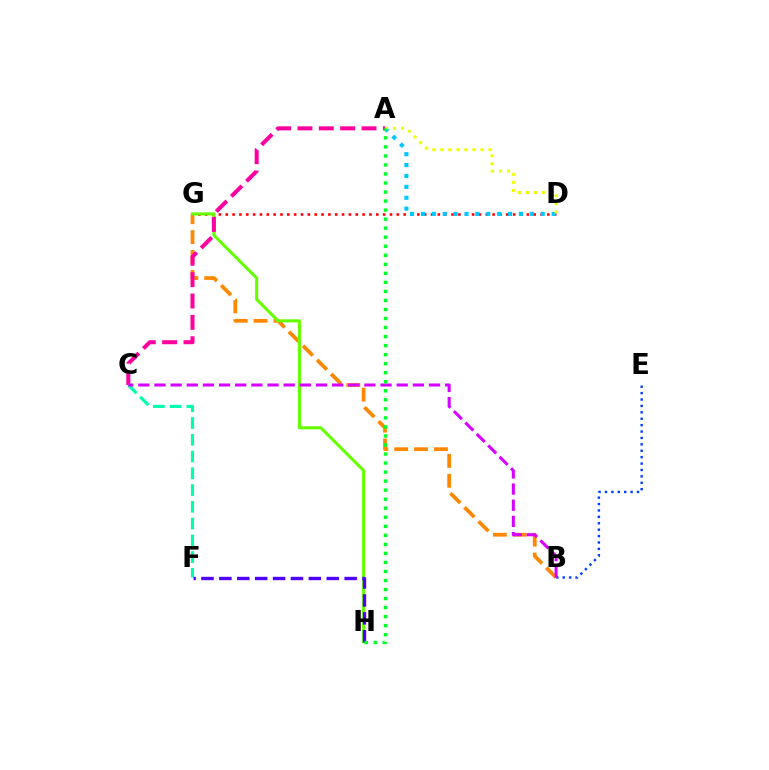{('B', 'G'): [{'color': '#ff8800', 'line_style': 'dashed', 'thickness': 2.7}], ('D', 'G'): [{'color': '#ff0000', 'line_style': 'dotted', 'thickness': 1.86}], ('G', 'H'): [{'color': '#66ff00', 'line_style': 'solid', 'thickness': 2.21}], ('A', 'D'): [{'color': '#00c7ff', 'line_style': 'dotted', 'thickness': 2.96}, {'color': '#eeff00', 'line_style': 'dotted', 'thickness': 2.18}], ('A', 'C'): [{'color': '#ff00a0', 'line_style': 'dashed', 'thickness': 2.9}], ('B', 'E'): [{'color': '#003fff', 'line_style': 'dotted', 'thickness': 1.74}], ('C', 'F'): [{'color': '#00ffaf', 'line_style': 'dashed', 'thickness': 2.28}], ('B', 'C'): [{'color': '#d600ff', 'line_style': 'dashed', 'thickness': 2.19}], ('F', 'H'): [{'color': '#4f00ff', 'line_style': 'dashed', 'thickness': 2.43}], ('A', 'H'): [{'color': '#00ff27', 'line_style': 'dotted', 'thickness': 2.45}]}